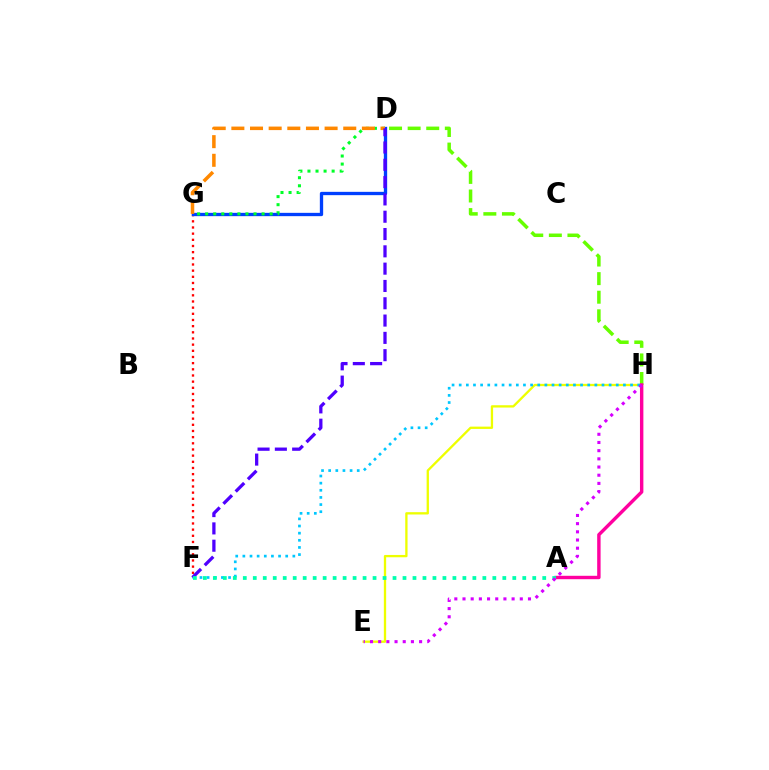{('F', 'G'): [{'color': '#ff0000', 'line_style': 'dotted', 'thickness': 1.68}], ('E', 'H'): [{'color': '#eeff00', 'line_style': 'solid', 'thickness': 1.67}, {'color': '#d600ff', 'line_style': 'dotted', 'thickness': 2.22}], ('F', 'H'): [{'color': '#00c7ff', 'line_style': 'dotted', 'thickness': 1.94}], ('D', 'H'): [{'color': '#66ff00', 'line_style': 'dashed', 'thickness': 2.53}], ('D', 'G'): [{'color': '#003fff', 'line_style': 'solid', 'thickness': 2.39}, {'color': '#00ff27', 'line_style': 'dotted', 'thickness': 2.19}, {'color': '#ff8800', 'line_style': 'dashed', 'thickness': 2.53}], ('A', 'H'): [{'color': '#ff00a0', 'line_style': 'solid', 'thickness': 2.46}], ('D', 'F'): [{'color': '#4f00ff', 'line_style': 'dashed', 'thickness': 2.35}], ('A', 'F'): [{'color': '#00ffaf', 'line_style': 'dotted', 'thickness': 2.71}]}